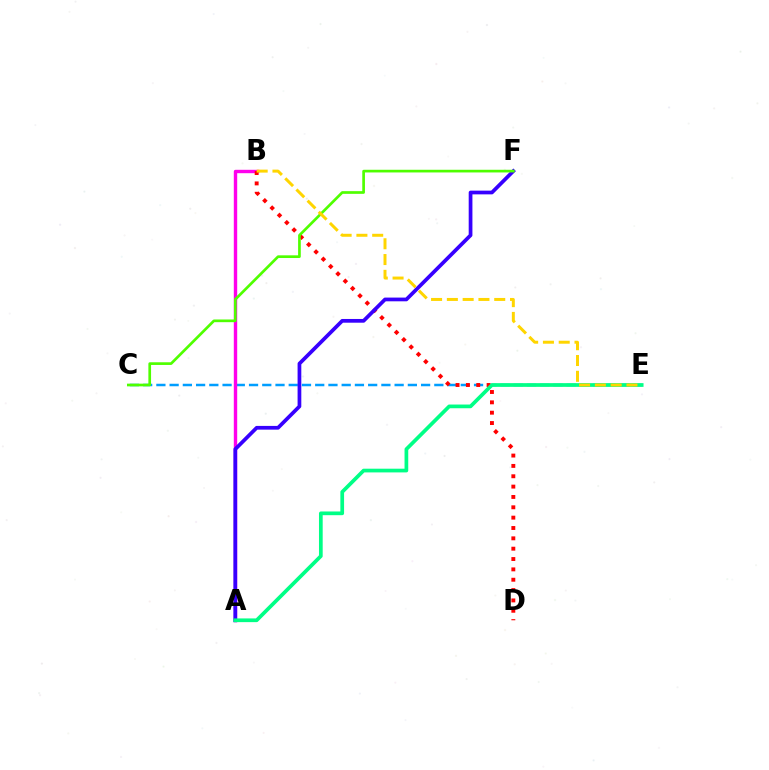{('C', 'E'): [{'color': '#009eff', 'line_style': 'dashed', 'thickness': 1.8}], ('A', 'B'): [{'color': '#ff00ed', 'line_style': 'solid', 'thickness': 2.45}], ('B', 'D'): [{'color': '#ff0000', 'line_style': 'dotted', 'thickness': 2.81}], ('A', 'F'): [{'color': '#3700ff', 'line_style': 'solid', 'thickness': 2.68}], ('A', 'E'): [{'color': '#00ff86', 'line_style': 'solid', 'thickness': 2.67}], ('C', 'F'): [{'color': '#4fff00', 'line_style': 'solid', 'thickness': 1.93}], ('B', 'E'): [{'color': '#ffd500', 'line_style': 'dashed', 'thickness': 2.14}]}